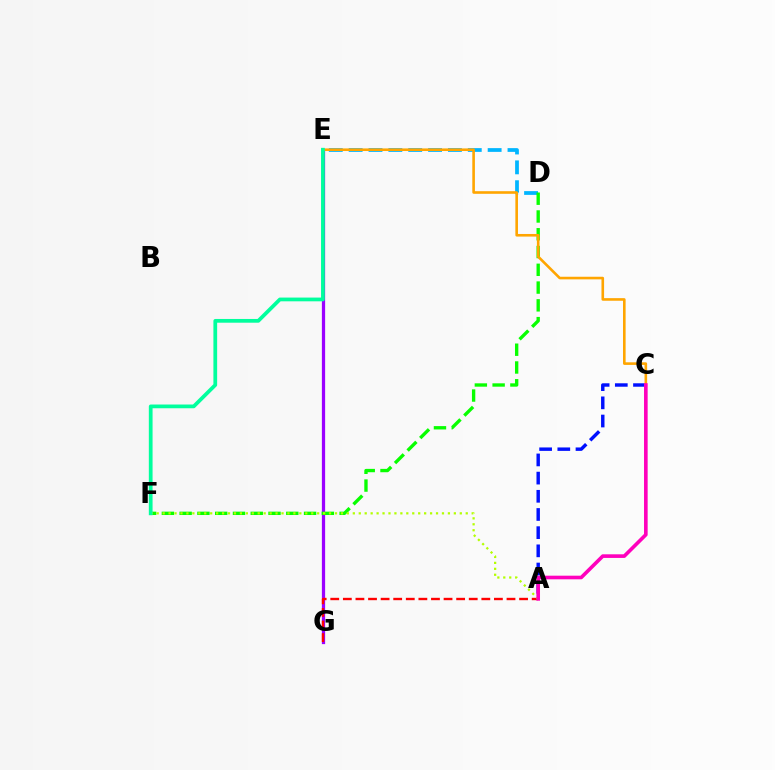{('A', 'C'): [{'color': '#0010ff', 'line_style': 'dashed', 'thickness': 2.47}, {'color': '#ff00bd', 'line_style': 'solid', 'thickness': 2.61}], ('D', 'E'): [{'color': '#00b5ff', 'line_style': 'dashed', 'thickness': 2.7}], ('E', 'G'): [{'color': '#9b00ff', 'line_style': 'solid', 'thickness': 2.33}], ('D', 'F'): [{'color': '#08ff00', 'line_style': 'dashed', 'thickness': 2.41}], ('A', 'G'): [{'color': '#ff0000', 'line_style': 'dashed', 'thickness': 1.71}], ('C', 'E'): [{'color': '#ffa500', 'line_style': 'solid', 'thickness': 1.88}], ('A', 'F'): [{'color': '#b3ff00', 'line_style': 'dotted', 'thickness': 1.61}], ('E', 'F'): [{'color': '#00ff9d', 'line_style': 'solid', 'thickness': 2.69}]}